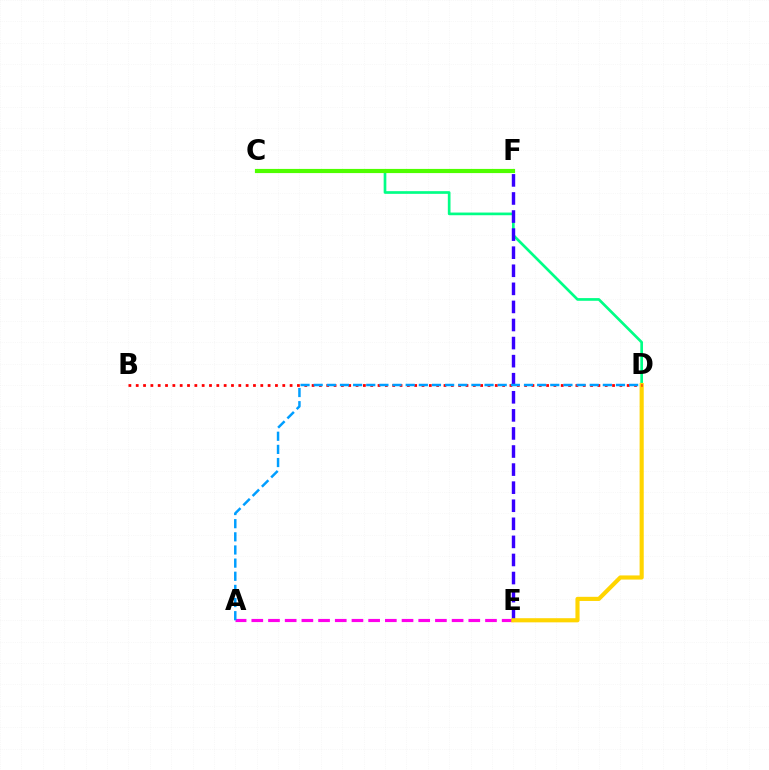{('A', 'E'): [{'color': '#ff00ed', 'line_style': 'dashed', 'thickness': 2.27}], ('C', 'D'): [{'color': '#00ff86', 'line_style': 'solid', 'thickness': 1.93}], ('E', 'F'): [{'color': '#3700ff', 'line_style': 'dashed', 'thickness': 2.46}], ('D', 'E'): [{'color': '#ffd500', 'line_style': 'solid', 'thickness': 2.98}], ('C', 'F'): [{'color': '#4fff00', 'line_style': 'solid', 'thickness': 3.0}], ('B', 'D'): [{'color': '#ff0000', 'line_style': 'dotted', 'thickness': 1.99}], ('A', 'D'): [{'color': '#009eff', 'line_style': 'dashed', 'thickness': 1.79}]}